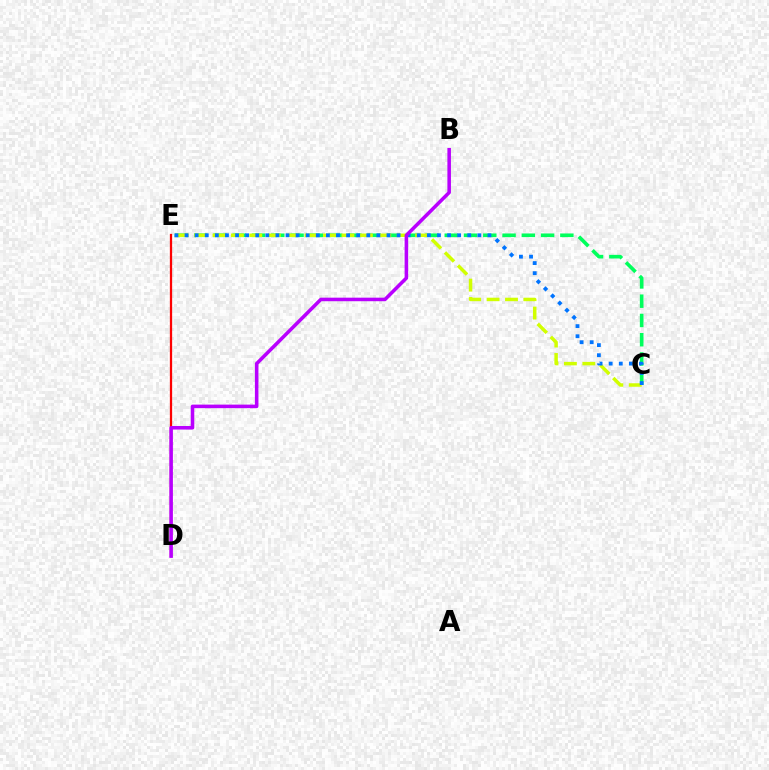{('C', 'E'): [{'color': '#00ff5c', 'line_style': 'dashed', 'thickness': 2.62}, {'color': '#d1ff00', 'line_style': 'dashed', 'thickness': 2.5}, {'color': '#0074ff', 'line_style': 'dotted', 'thickness': 2.74}], ('D', 'E'): [{'color': '#ff0000', 'line_style': 'solid', 'thickness': 1.64}], ('B', 'D'): [{'color': '#b900ff', 'line_style': 'solid', 'thickness': 2.55}]}